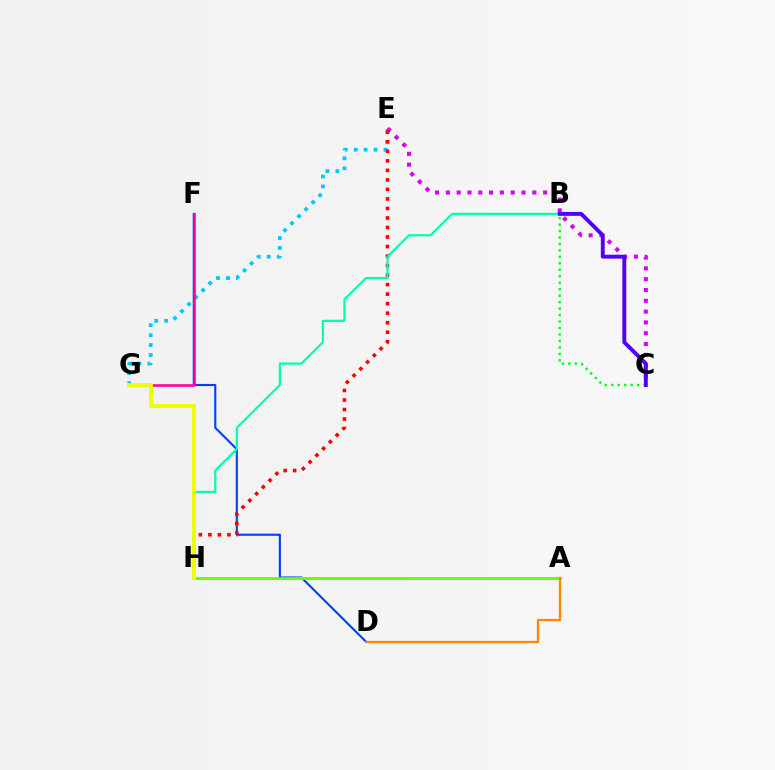{('E', 'G'): [{'color': '#00c7ff', 'line_style': 'dotted', 'thickness': 2.7}], ('D', 'F'): [{'color': '#003fff', 'line_style': 'solid', 'thickness': 1.52}], ('C', 'E'): [{'color': '#d600ff', 'line_style': 'dotted', 'thickness': 2.94}], ('F', 'G'): [{'color': '#ff00a0', 'line_style': 'solid', 'thickness': 1.86}], ('E', 'H'): [{'color': '#ff0000', 'line_style': 'dotted', 'thickness': 2.59}], ('B', 'H'): [{'color': '#00ffaf', 'line_style': 'solid', 'thickness': 1.6}], ('A', 'H'): [{'color': '#66ff00', 'line_style': 'solid', 'thickness': 2.03}], ('G', 'H'): [{'color': '#eeff00', 'line_style': 'solid', 'thickness': 2.82}], ('A', 'D'): [{'color': '#ff8800', 'line_style': 'solid', 'thickness': 1.65}], ('B', 'C'): [{'color': '#00ff27', 'line_style': 'dotted', 'thickness': 1.76}, {'color': '#4f00ff', 'line_style': 'solid', 'thickness': 2.81}]}